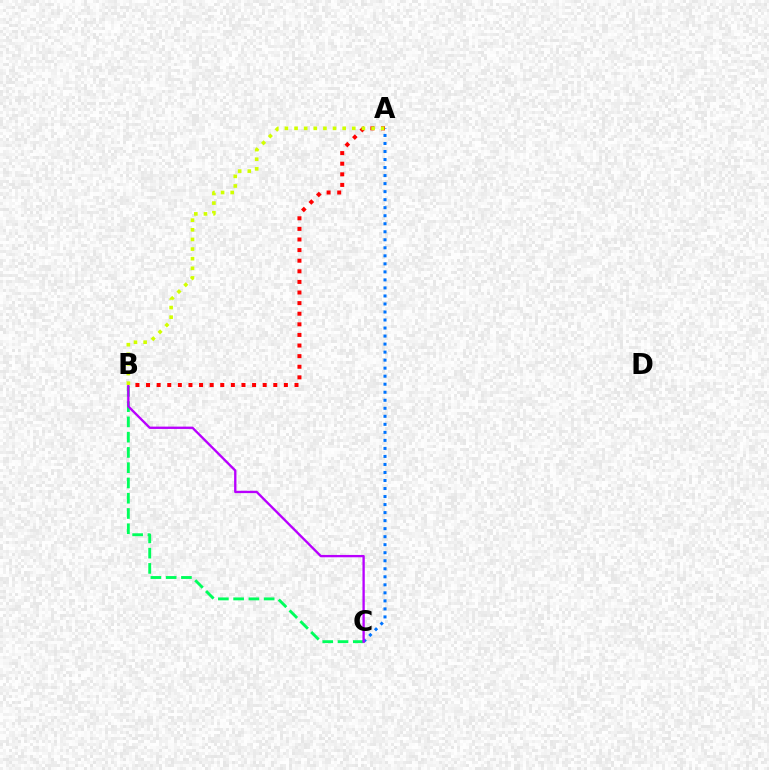{('B', 'C'): [{'color': '#00ff5c', 'line_style': 'dashed', 'thickness': 2.07}, {'color': '#b900ff', 'line_style': 'solid', 'thickness': 1.68}], ('A', 'C'): [{'color': '#0074ff', 'line_style': 'dotted', 'thickness': 2.18}], ('A', 'B'): [{'color': '#ff0000', 'line_style': 'dotted', 'thickness': 2.88}, {'color': '#d1ff00', 'line_style': 'dotted', 'thickness': 2.61}]}